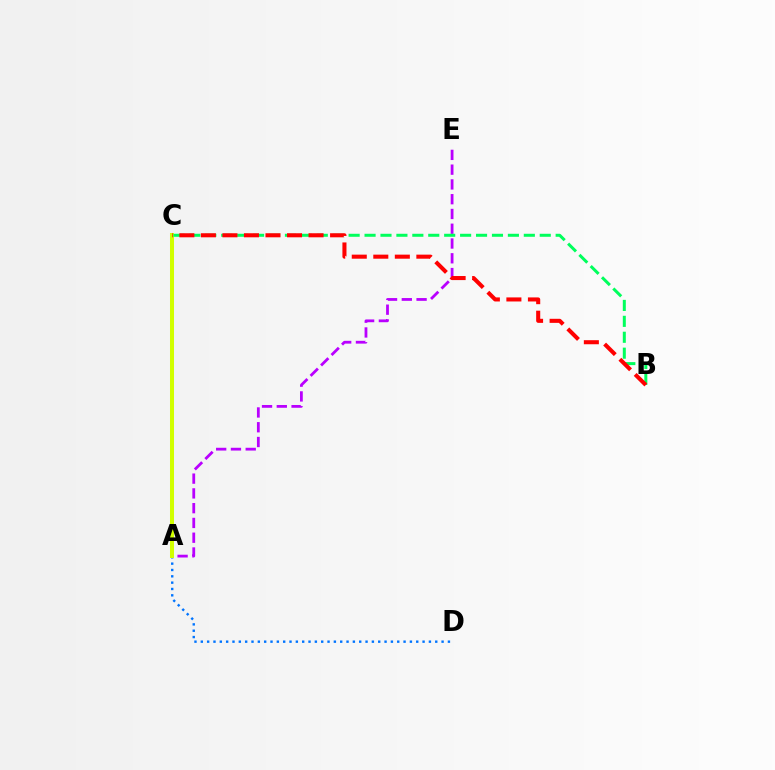{('A', 'D'): [{'color': '#0074ff', 'line_style': 'dotted', 'thickness': 1.72}], ('A', 'E'): [{'color': '#b900ff', 'line_style': 'dashed', 'thickness': 2.01}], ('A', 'C'): [{'color': '#d1ff00', 'line_style': 'solid', 'thickness': 2.89}], ('B', 'C'): [{'color': '#00ff5c', 'line_style': 'dashed', 'thickness': 2.16}, {'color': '#ff0000', 'line_style': 'dashed', 'thickness': 2.93}]}